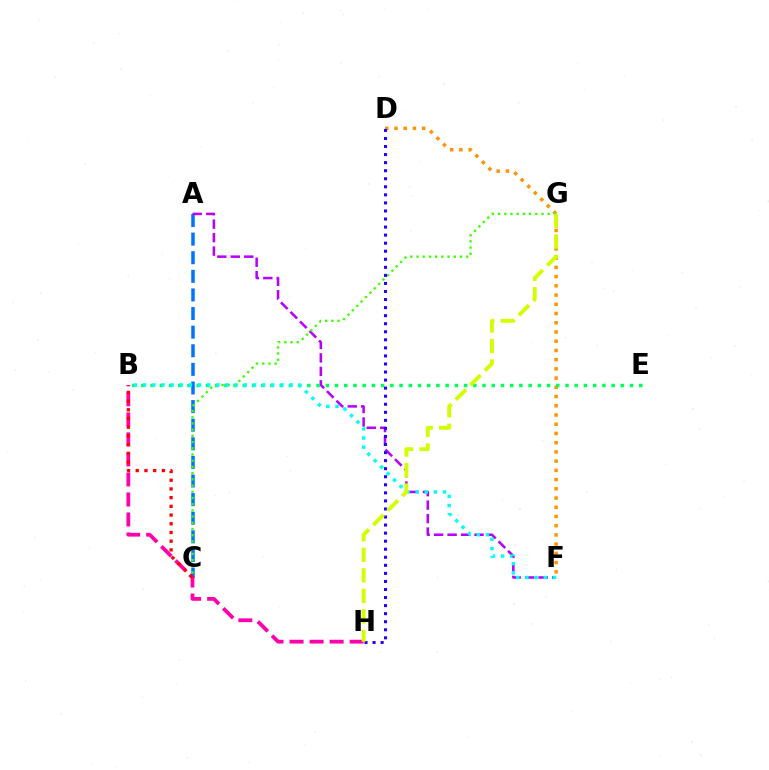{('A', 'C'): [{'color': '#0074ff', 'line_style': 'dashed', 'thickness': 2.53}], ('A', 'F'): [{'color': '#b900ff', 'line_style': 'dashed', 'thickness': 1.83}], ('D', 'F'): [{'color': '#ff9400', 'line_style': 'dotted', 'thickness': 2.51}], ('B', 'E'): [{'color': '#00ff5c', 'line_style': 'dotted', 'thickness': 2.5}], ('C', 'G'): [{'color': '#3dff00', 'line_style': 'dotted', 'thickness': 1.69}], ('B', 'H'): [{'color': '#ff00ac', 'line_style': 'dashed', 'thickness': 2.72}], ('B', 'F'): [{'color': '#00fff6', 'line_style': 'dotted', 'thickness': 2.48}], ('D', 'H'): [{'color': '#2500ff', 'line_style': 'dotted', 'thickness': 2.19}], ('G', 'H'): [{'color': '#d1ff00', 'line_style': 'dashed', 'thickness': 2.79}], ('B', 'C'): [{'color': '#ff0000', 'line_style': 'dotted', 'thickness': 2.37}]}